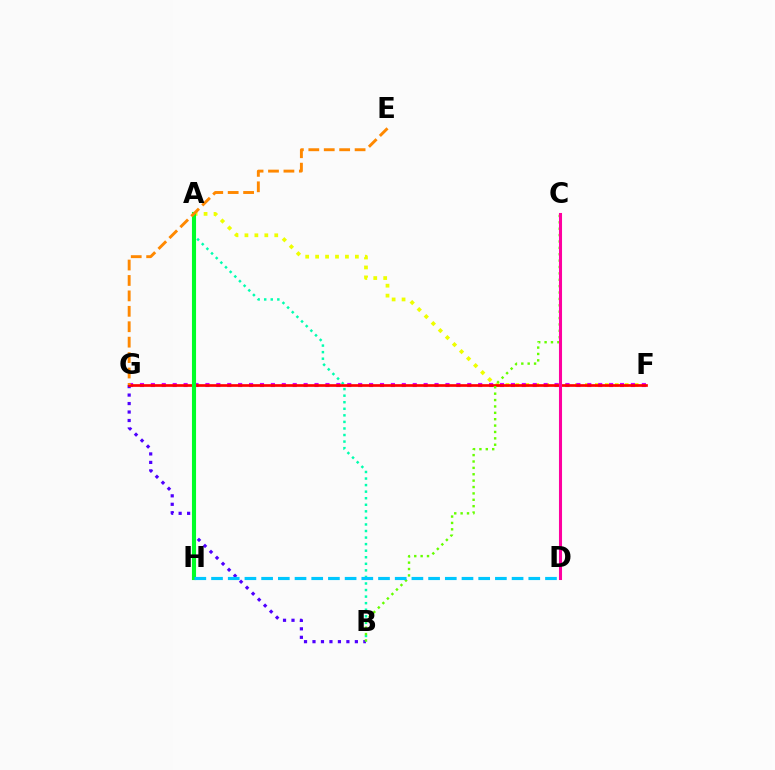{('B', 'G'): [{'color': '#4f00ff', 'line_style': 'dotted', 'thickness': 2.3}], ('A', 'B'): [{'color': '#00ffaf', 'line_style': 'dotted', 'thickness': 1.78}], ('A', 'F'): [{'color': '#eeff00', 'line_style': 'dotted', 'thickness': 2.7}], ('F', 'G'): [{'color': '#d600ff', 'line_style': 'dotted', 'thickness': 2.96}, {'color': '#ff0000', 'line_style': 'solid', 'thickness': 1.94}], ('A', 'H'): [{'color': '#003fff', 'line_style': 'dashed', 'thickness': 2.71}, {'color': '#00ff27', 'line_style': 'solid', 'thickness': 2.96}], ('E', 'G'): [{'color': '#ff8800', 'line_style': 'dashed', 'thickness': 2.1}], ('B', 'C'): [{'color': '#66ff00', 'line_style': 'dotted', 'thickness': 1.73}], ('D', 'H'): [{'color': '#00c7ff', 'line_style': 'dashed', 'thickness': 2.27}], ('C', 'D'): [{'color': '#ff00a0', 'line_style': 'solid', 'thickness': 2.21}]}